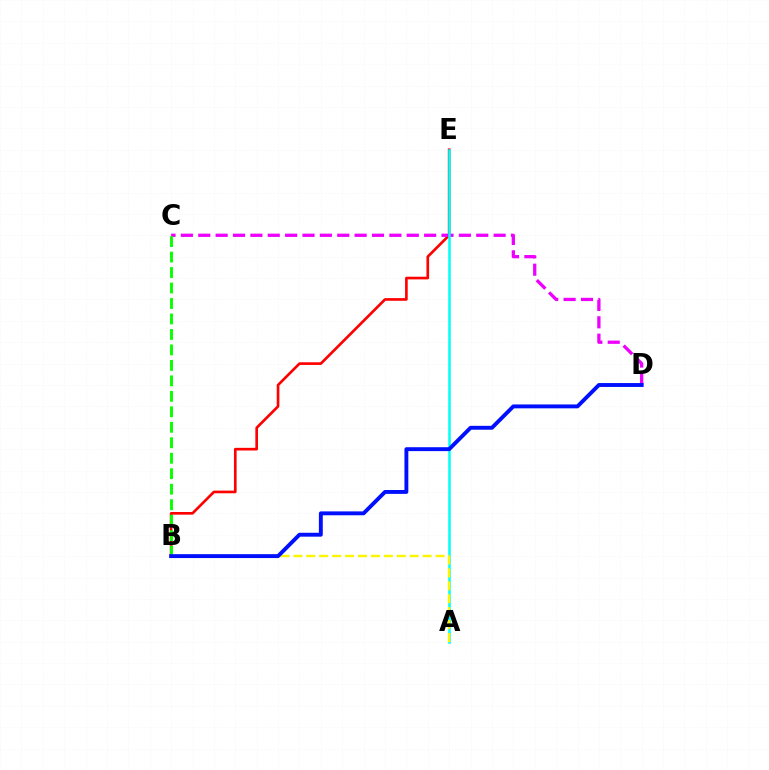{('B', 'E'): [{'color': '#ff0000', 'line_style': 'solid', 'thickness': 1.91}], ('C', 'D'): [{'color': '#ee00ff', 'line_style': 'dashed', 'thickness': 2.36}], ('A', 'E'): [{'color': '#00fff6', 'line_style': 'solid', 'thickness': 1.82}], ('A', 'B'): [{'color': '#fcf500', 'line_style': 'dashed', 'thickness': 1.76}], ('B', 'C'): [{'color': '#08ff00', 'line_style': 'dashed', 'thickness': 2.1}], ('B', 'D'): [{'color': '#0010ff', 'line_style': 'solid', 'thickness': 2.81}]}